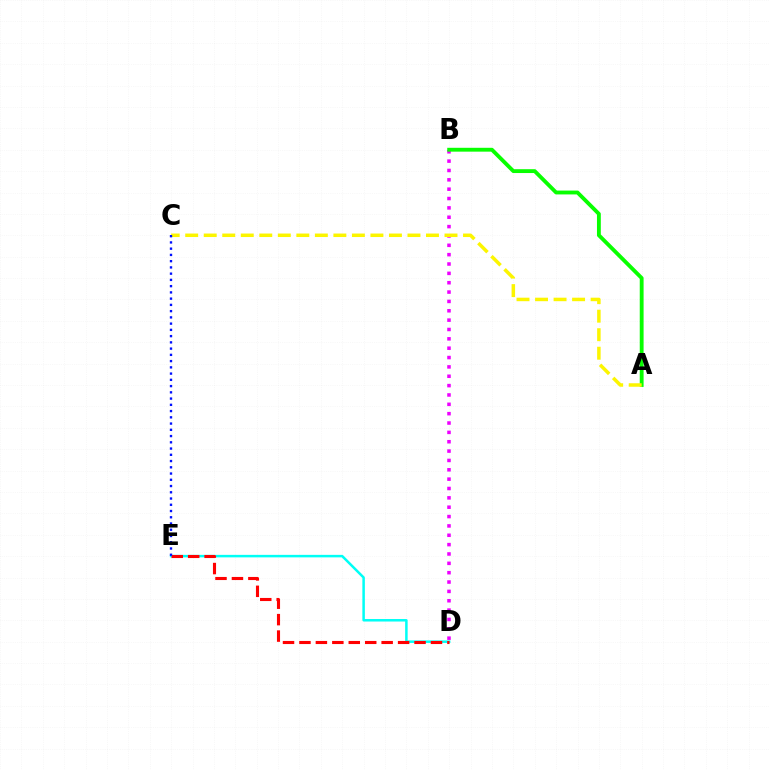{('D', 'E'): [{'color': '#00fff6', 'line_style': 'solid', 'thickness': 1.8}, {'color': '#ff0000', 'line_style': 'dashed', 'thickness': 2.23}], ('B', 'D'): [{'color': '#ee00ff', 'line_style': 'dotted', 'thickness': 2.54}], ('A', 'B'): [{'color': '#08ff00', 'line_style': 'solid', 'thickness': 2.77}], ('A', 'C'): [{'color': '#fcf500', 'line_style': 'dashed', 'thickness': 2.52}], ('C', 'E'): [{'color': '#0010ff', 'line_style': 'dotted', 'thickness': 1.7}]}